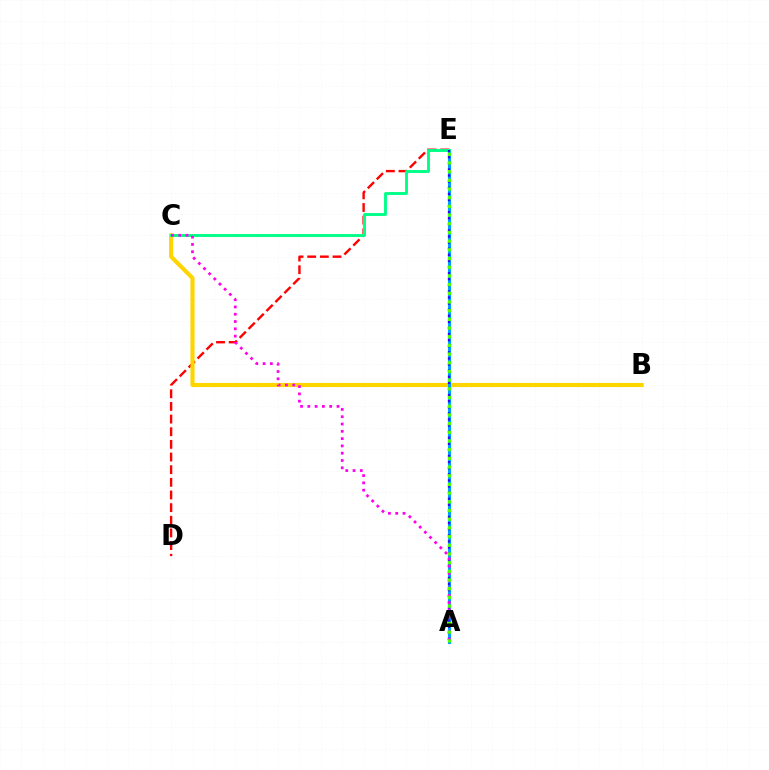{('D', 'E'): [{'color': '#ff0000', 'line_style': 'dashed', 'thickness': 1.72}], ('B', 'C'): [{'color': '#ffd500', 'line_style': 'solid', 'thickness': 2.96}], ('A', 'E'): [{'color': '#009eff', 'line_style': 'solid', 'thickness': 2.19}, {'color': '#3700ff', 'line_style': 'dotted', 'thickness': 1.66}, {'color': '#4fff00', 'line_style': 'dotted', 'thickness': 2.36}], ('C', 'E'): [{'color': '#00ff86', 'line_style': 'solid', 'thickness': 2.08}], ('A', 'C'): [{'color': '#ff00ed', 'line_style': 'dotted', 'thickness': 1.98}]}